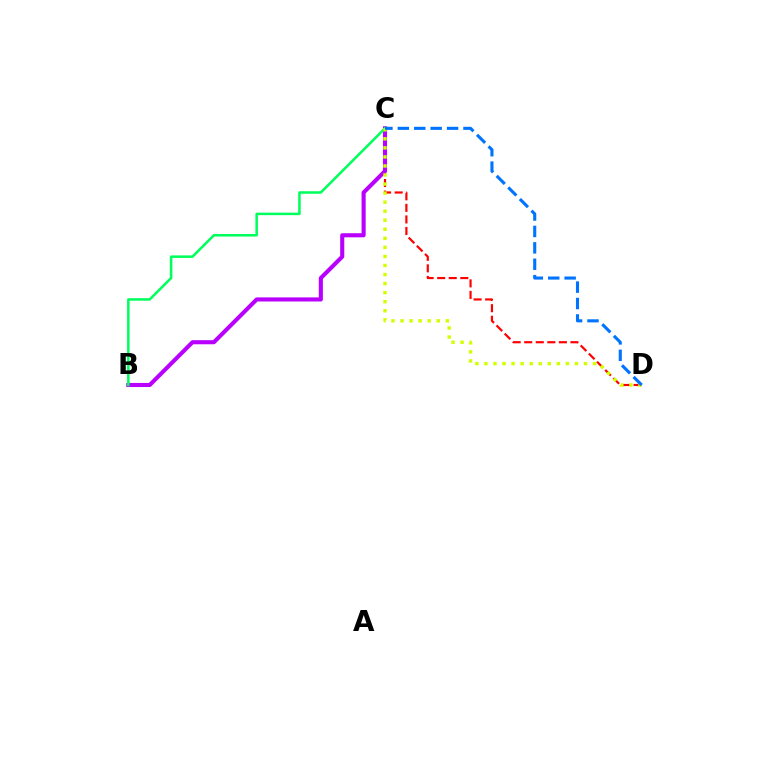{('C', 'D'): [{'color': '#ff0000', 'line_style': 'dashed', 'thickness': 1.57}, {'color': '#d1ff00', 'line_style': 'dotted', 'thickness': 2.46}, {'color': '#0074ff', 'line_style': 'dashed', 'thickness': 2.23}], ('B', 'C'): [{'color': '#b900ff', 'line_style': 'solid', 'thickness': 2.95}, {'color': '#00ff5c', 'line_style': 'solid', 'thickness': 1.82}]}